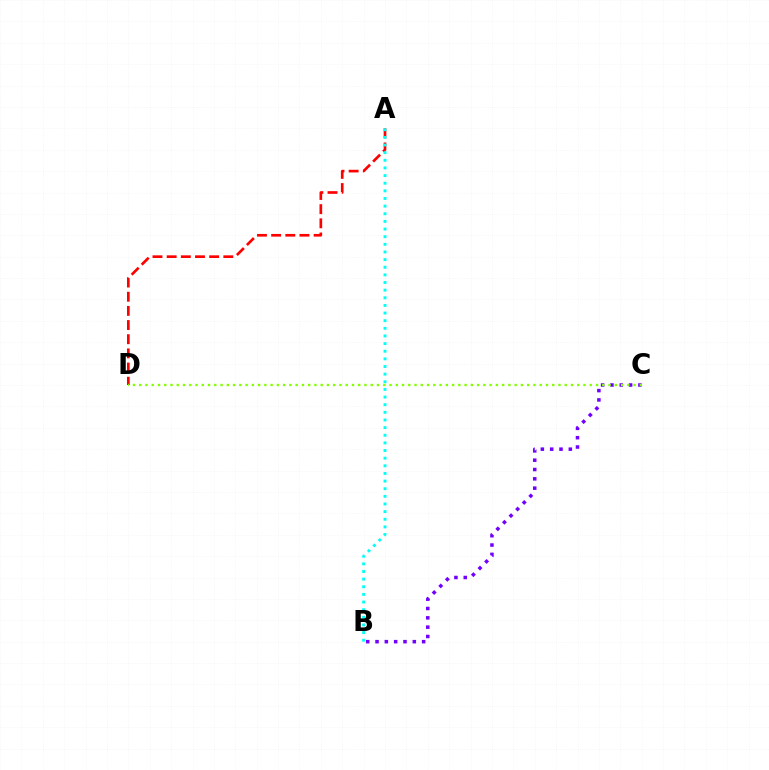{('A', 'D'): [{'color': '#ff0000', 'line_style': 'dashed', 'thickness': 1.92}], ('A', 'B'): [{'color': '#00fff6', 'line_style': 'dotted', 'thickness': 2.08}], ('B', 'C'): [{'color': '#7200ff', 'line_style': 'dotted', 'thickness': 2.53}], ('C', 'D'): [{'color': '#84ff00', 'line_style': 'dotted', 'thickness': 1.7}]}